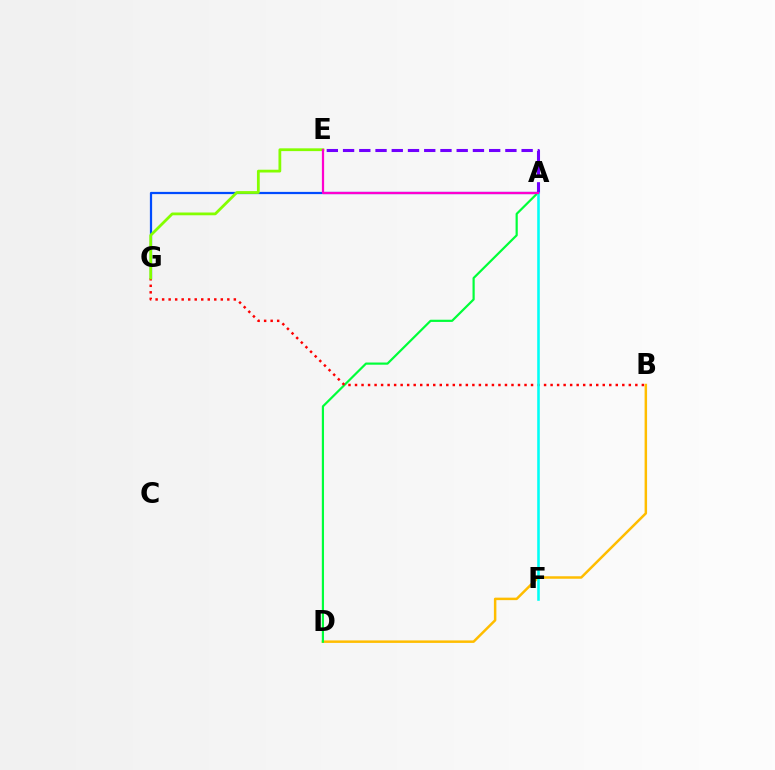{('B', 'D'): [{'color': '#ffbd00', 'line_style': 'solid', 'thickness': 1.79}], ('A', 'G'): [{'color': '#004bff', 'line_style': 'solid', 'thickness': 1.61}], ('A', 'D'): [{'color': '#00ff39', 'line_style': 'solid', 'thickness': 1.58}], ('B', 'G'): [{'color': '#ff0000', 'line_style': 'dotted', 'thickness': 1.77}], ('A', 'E'): [{'color': '#7200ff', 'line_style': 'dashed', 'thickness': 2.21}, {'color': '#ff00cf', 'line_style': 'solid', 'thickness': 1.62}], ('E', 'G'): [{'color': '#84ff00', 'line_style': 'solid', 'thickness': 2.0}], ('A', 'F'): [{'color': '#00fff6', 'line_style': 'solid', 'thickness': 1.86}]}